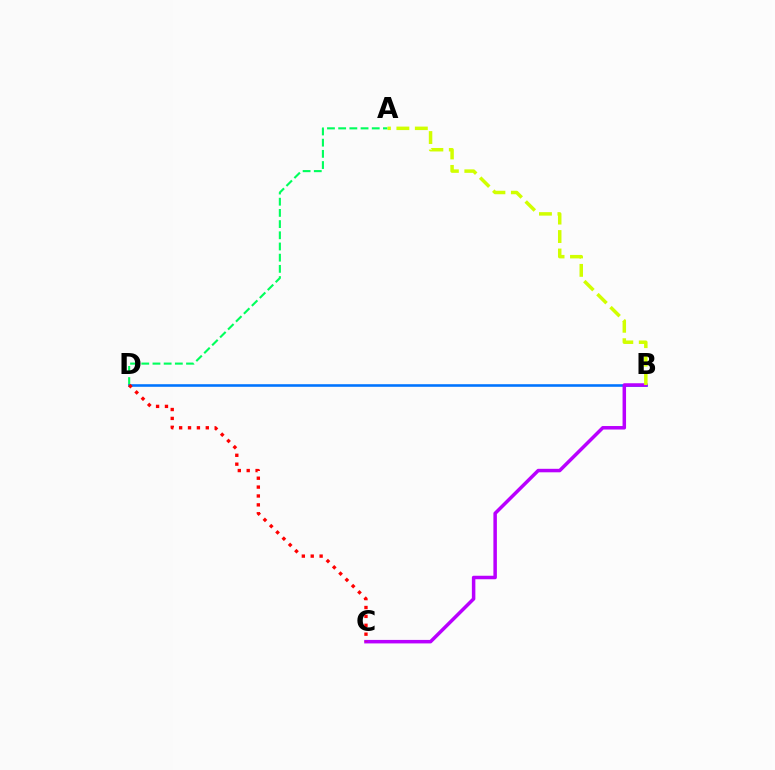{('A', 'D'): [{'color': '#00ff5c', 'line_style': 'dashed', 'thickness': 1.52}], ('B', 'D'): [{'color': '#0074ff', 'line_style': 'solid', 'thickness': 1.87}], ('B', 'C'): [{'color': '#b900ff', 'line_style': 'solid', 'thickness': 2.52}], ('C', 'D'): [{'color': '#ff0000', 'line_style': 'dotted', 'thickness': 2.42}], ('A', 'B'): [{'color': '#d1ff00', 'line_style': 'dashed', 'thickness': 2.51}]}